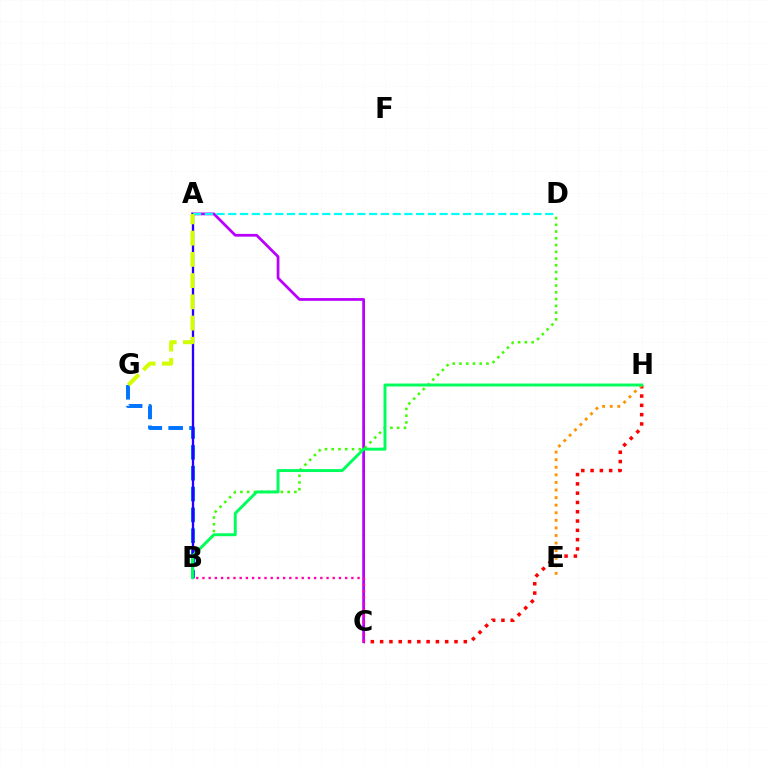{('B', 'G'): [{'color': '#0074ff', 'line_style': 'dashed', 'thickness': 2.83}], ('C', 'H'): [{'color': '#ff0000', 'line_style': 'dotted', 'thickness': 2.53}], ('E', 'H'): [{'color': '#ff9400', 'line_style': 'dotted', 'thickness': 2.06}], ('A', 'C'): [{'color': '#b900ff', 'line_style': 'solid', 'thickness': 1.98}], ('A', 'B'): [{'color': '#2500ff', 'line_style': 'solid', 'thickness': 1.68}], ('B', 'D'): [{'color': '#3dff00', 'line_style': 'dotted', 'thickness': 1.84}], ('B', 'C'): [{'color': '#ff00ac', 'line_style': 'dotted', 'thickness': 1.69}], ('A', 'D'): [{'color': '#00fff6', 'line_style': 'dashed', 'thickness': 1.59}], ('B', 'H'): [{'color': '#00ff5c', 'line_style': 'solid', 'thickness': 2.12}], ('A', 'G'): [{'color': '#d1ff00', 'line_style': 'dashed', 'thickness': 2.88}]}